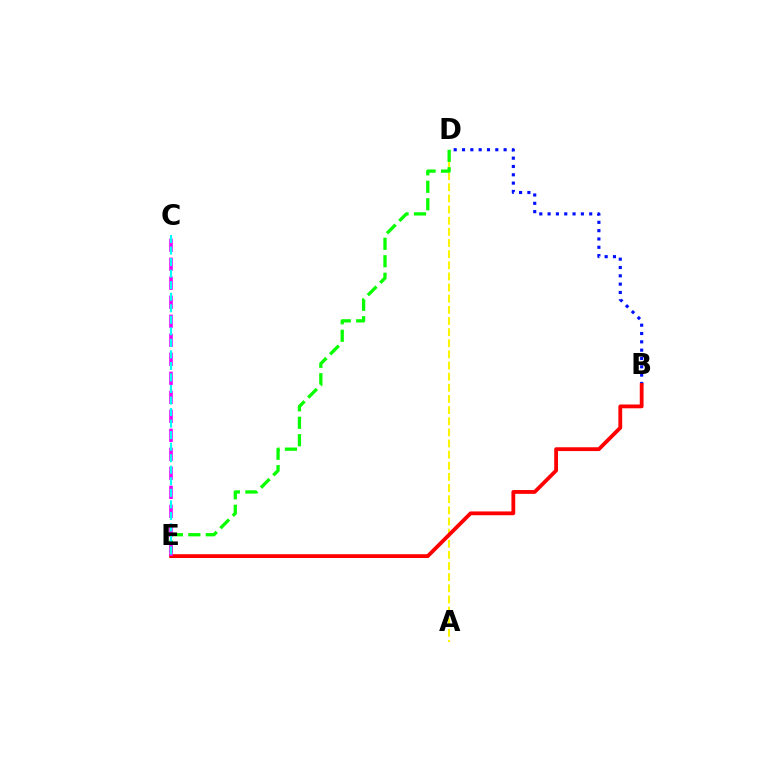{('B', 'D'): [{'color': '#0010ff', 'line_style': 'dotted', 'thickness': 2.26}], ('A', 'D'): [{'color': '#fcf500', 'line_style': 'dashed', 'thickness': 1.51}], ('B', 'E'): [{'color': '#ff0000', 'line_style': 'solid', 'thickness': 2.74}], ('D', 'E'): [{'color': '#08ff00', 'line_style': 'dashed', 'thickness': 2.37}], ('C', 'E'): [{'color': '#ee00ff', 'line_style': 'dashed', 'thickness': 2.58}, {'color': '#00fff6', 'line_style': 'dashed', 'thickness': 1.57}]}